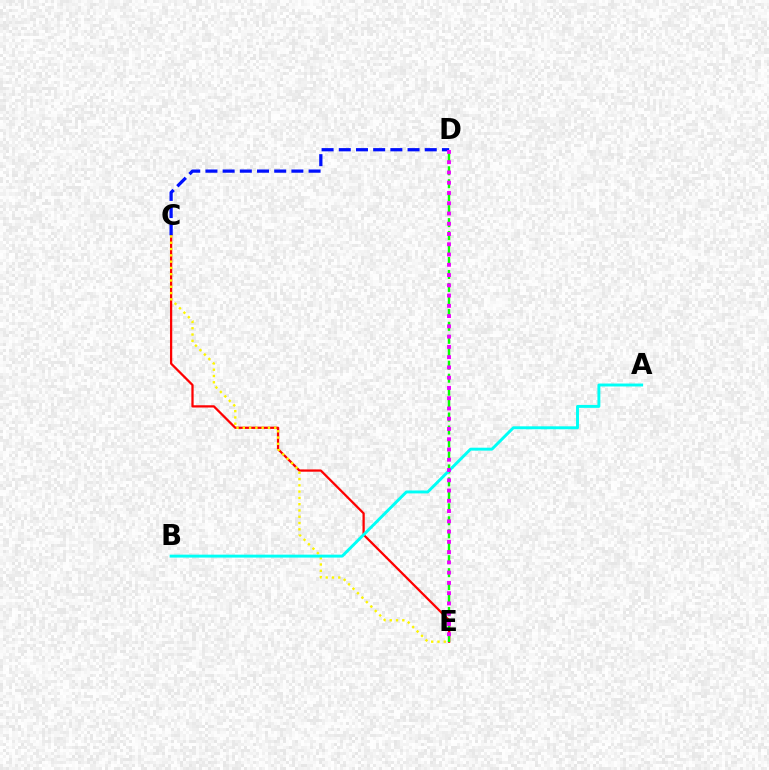{('C', 'E'): [{'color': '#ff0000', 'line_style': 'solid', 'thickness': 1.63}, {'color': '#fcf500', 'line_style': 'dotted', 'thickness': 1.71}], ('C', 'D'): [{'color': '#0010ff', 'line_style': 'dashed', 'thickness': 2.34}], ('D', 'E'): [{'color': '#08ff00', 'line_style': 'dashed', 'thickness': 1.76}, {'color': '#ee00ff', 'line_style': 'dotted', 'thickness': 2.79}], ('A', 'B'): [{'color': '#00fff6', 'line_style': 'solid', 'thickness': 2.11}]}